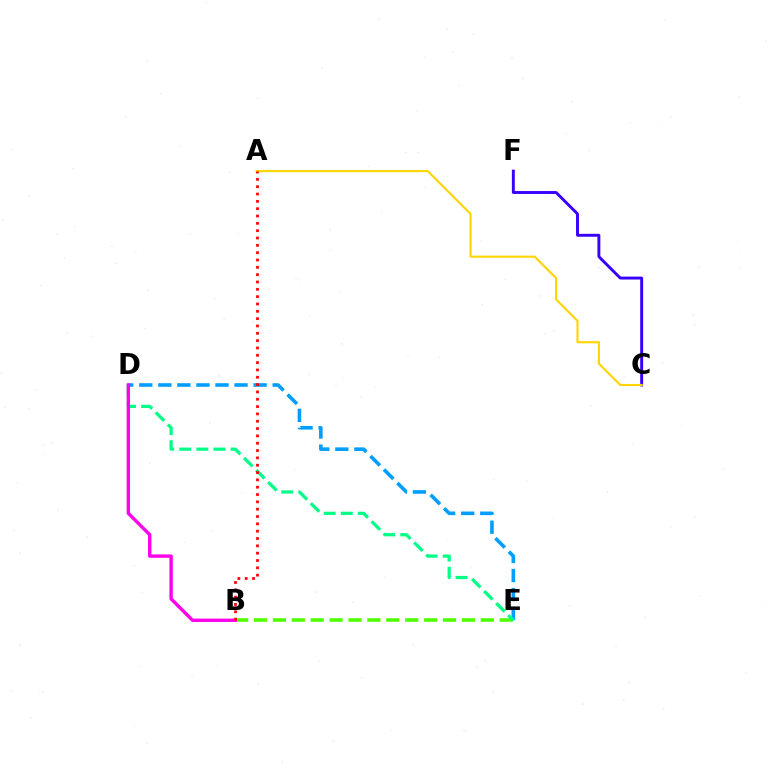{('C', 'F'): [{'color': '#3700ff', 'line_style': 'solid', 'thickness': 2.1}], ('A', 'C'): [{'color': '#ffd500', 'line_style': 'solid', 'thickness': 1.53}], ('D', 'E'): [{'color': '#009eff', 'line_style': 'dashed', 'thickness': 2.59}, {'color': '#00ff86', 'line_style': 'dashed', 'thickness': 2.32}], ('B', 'E'): [{'color': '#4fff00', 'line_style': 'dashed', 'thickness': 2.57}], ('B', 'D'): [{'color': '#ff00ed', 'line_style': 'solid', 'thickness': 2.43}], ('A', 'B'): [{'color': '#ff0000', 'line_style': 'dotted', 'thickness': 1.99}]}